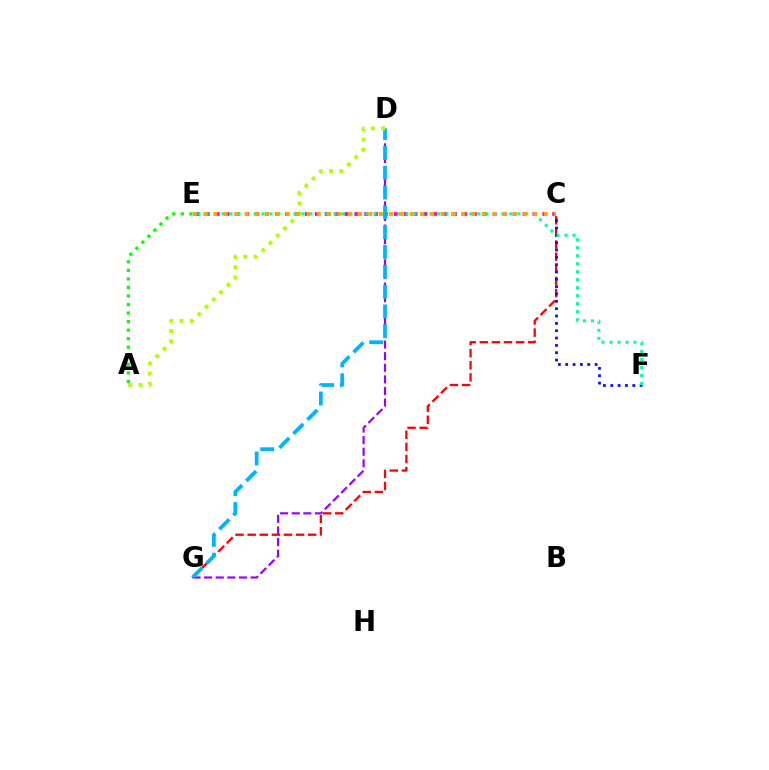{('D', 'G'): [{'color': '#9b00ff', 'line_style': 'dashed', 'thickness': 1.58}, {'color': '#00b5ff', 'line_style': 'dashed', 'thickness': 2.69}], ('A', 'E'): [{'color': '#08ff00', 'line_style': 'dotted', 'thickness': 2.32}], ('C', 'G'): [{'color': '#ff0000', 'line_style': 'dashed', 'thickness': 1.65}], ('C', 'F'): [{'color': '#0010ff', 'line_style': 'dotted', 'thickness': 1.99}], ('C', 'E'): [{'color': '#ff00bd', 'line_style': 'dotted', 'thickness': 2.69}, {'color': '#ffa500', 'line_style': 'dotted', 'thickness': 2.8}], ('E', 'F'): [{'color': '#00ff9d', 'line_style': 'dotted', 'thickness': 2.17}], ('A', 'D'): [{'color': '#b3ff00', 'line_style': 'dotted', 'thickness': 2.8}]}